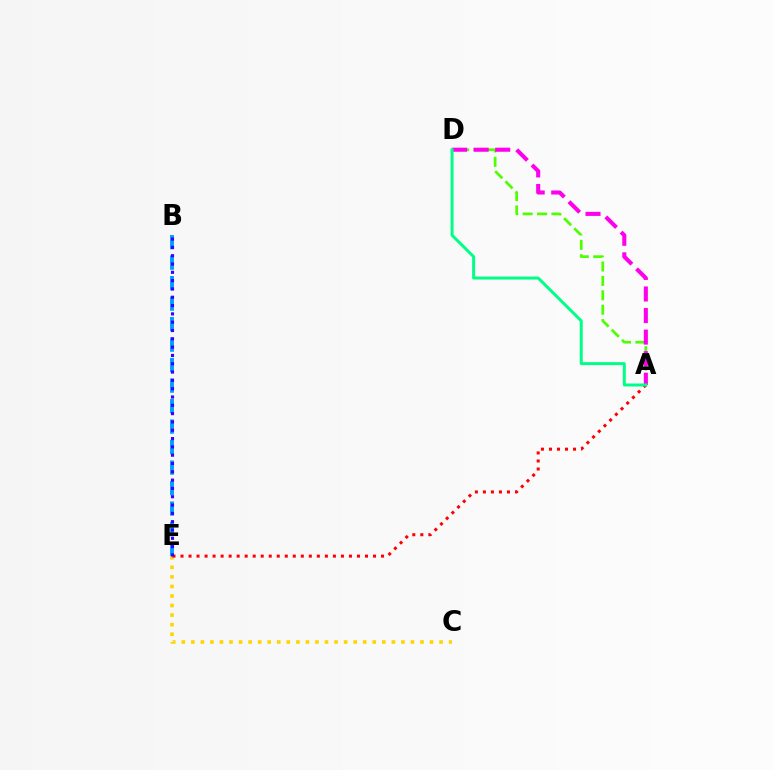{('C', 'E'): [{'color': '#ffd500', 'line_style': 'dotted', 'thickness': 2.59}], ('B', 'E'): [{'color': '#009eff', 'line_style': 'dashed', 'thickness': 2.78}, {'color': '#3700ff', 'line_style': 'dotted', 'thickness': 2.26}], ('A', 'D'): [{'color': '#4fff00', 'line_style': 'dashed', 'thickness': 1.96}, {'color': '#ff00ed', 'line_style': 'dashed', 'thickness': 2.93}, {'color': '#00ff86', 'line_style': 'solid', 'thickness': 2.14}], ('A', 'E'): [{'color': '#ff0000', 'line_style': 'dotted', 'thickness': 2.18}]}